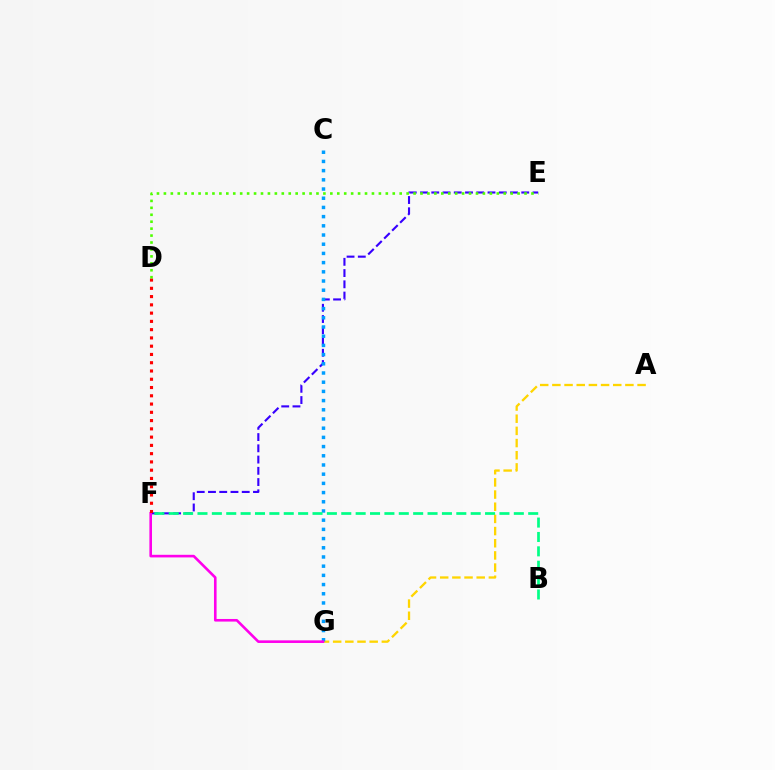{('E', 'F'): [{'color': '#3700ff', 'line_style': 'dashed', 'thickness': 1.53}], ('A', 'G'): [{'color': '#ffd500', 'line_style': 'dashed', 'thickness': 1.65}], ('C', 'G'): [{'color': '#009eff', 'line_style': 'dotted', 'thickness': 2.5}], ('B', 'F'): [{'color': '#00ff86', 'line_style': 'dashed', 'thickness': 1.95}], ('F', 'G'): [{'color': '#ff00ed', 'line_style': 'solid', 'thickness': 1.88}], ('D', 'F'): [{'color': '#ff0000', 'line_style': 'dotted', 'thickness': 2.25}], ('D', 'E'): [{'color': '#4fff00', 'line_style': 'dotted', 'thickness': 1.88}]}